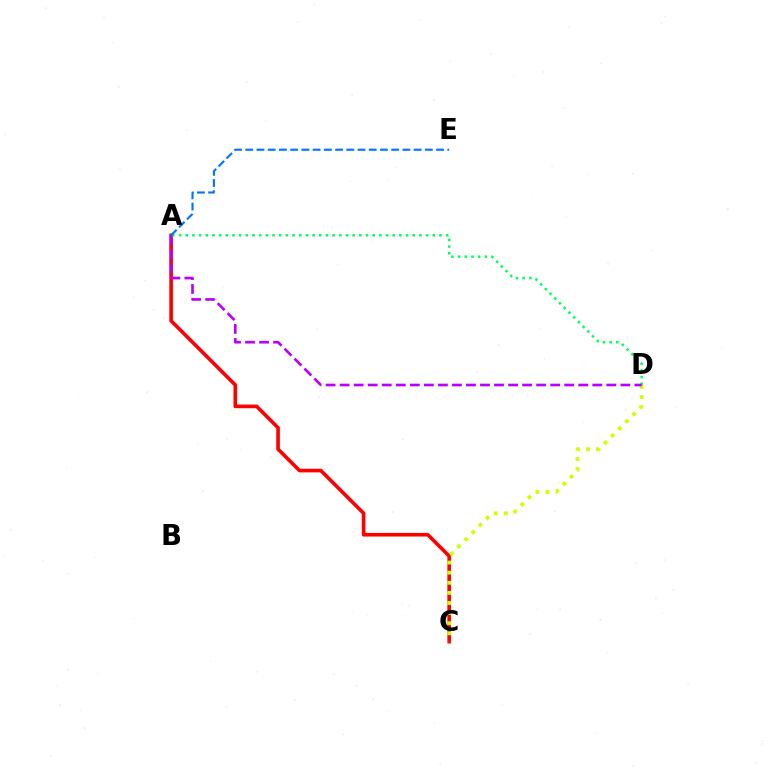{('A', 'C'): [{'color': '#ff0000', 'line_style': 'solid', 'thickness': 2.6}], ('C', 'D'): [{'color': '#d1ff00', 'line_style': 'dotted', 'thickness': 2.75}], ('A', 'D'): [{'color': '#00ff5c', 'line_style': 'dotted', 'thickness': 1.81}, {'color': '#b900ff', 'line_style': 'dashed', 'thickness': 1.91}], ('A', 'E'): [{'color': '#0074ff', 'line_style': 'dashed', 'thickness': 1.52}]}